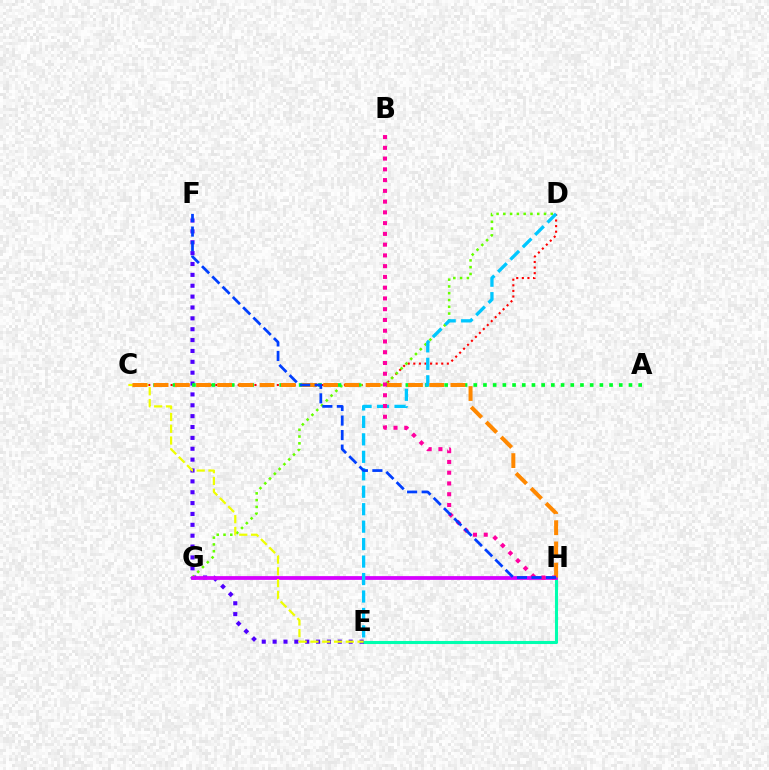{('E', 'H'): [{'color': '#00ffaf', 'line_style': 'solid', 'thickness': 2.21}], ('E', 'F'): [{'color': '#4f00ff', 'line_style': 'dotted', 'thickness': 2.95}], ('C', 'D'): [{'color': '#ff0000', 'line_style': 'dotted', 'thickness': 1.52}], ('D', 'G'): [{'color': '#66ff00', 'line_style': 'dotted', 'thickness': 1.84}], ('A', 'C'): [{'color': '#00ff27', 'line_style': 'dotted', 'thickness': 2.64}], ('G', 'H'): [{'color': '#d600ff', 'line_style': 'solid', 'thickness': 2.71}], ('D', 'E'): [{'color': '#00c7ff', 'line_style': 'dashed', 'thickness': 2.37}], ('C', 'E'): [{'color': '#eeff00', 'line_style': 'dashed', 'thickness': 1.6}], ('C', 'H'): [{'color': '#ff8800', 'line_style': 'dashed', 'thickness': 2.88}], ('B', 'H'): [{'color': '#ff00a0', 'line_style': 'dotted', 'thickness': 2.92}], ('F', 'H'): [{'color': '#003fff', 'line_style': 'dashed', 'thickness': 1.97}]}